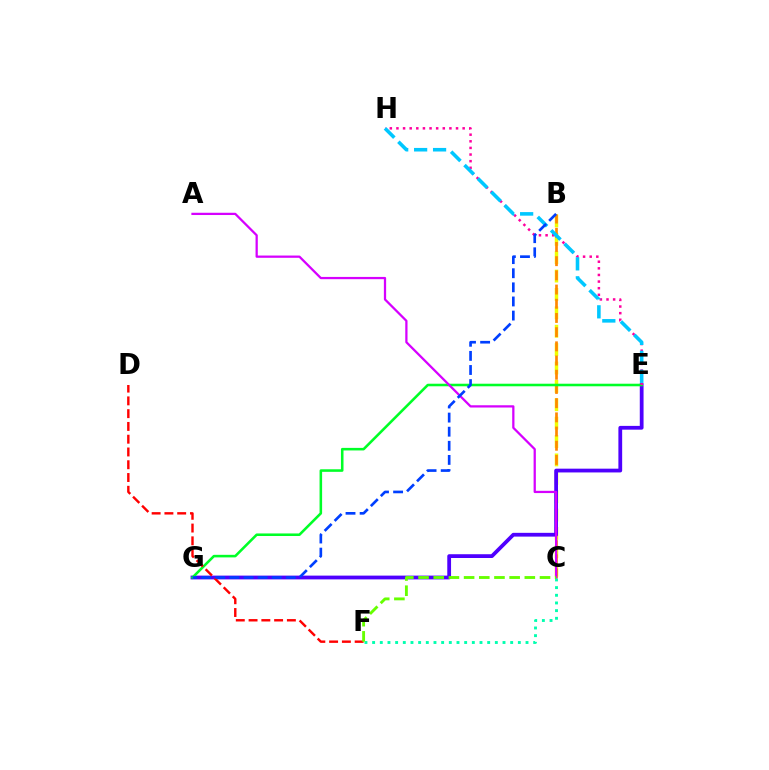{('B', 'C'): [{'color': '#eeff00', 'line_style': 'dashed', 'thickness': 2.5}, {'color': '#ff8800', 'line_style': 'dashed', 'thickness': 1.93}], ('E', 'G'): [{'color': '#4f00ff', 'line_style': 'solid', 'thickness': 2.72}, {'color': '#00ff27', 'line_style': 'solid', 'thickness': 1.85}], ('E', 'H'): [{'color': '#ff00a0', 'line_style': 'dotted', 'thickness': 1.8}, {'color': '#00c7ff', 'line_style': 'dashed', 'thickness': 2.57}], ('D', 'F'): [{'color': '#ff0000', 'line_style': 'dashed', 'thickness': 1.74}], ('A', 'C'): [{'color': '#d600ff', 'line_style': 'solid', 'thickness': 1.63}], ('C', 'F'): [{'color': '#00ffaf', 'line_style': 'dotted', 'thickness': 2.08}, {'color': '#66ff00', 'line_style': 'dashed', 'thickness': 2.06}], ('B', 'G'): [{'color': '#003fff', 'line_style': 'dashed', 'thickness': 1.92}]}